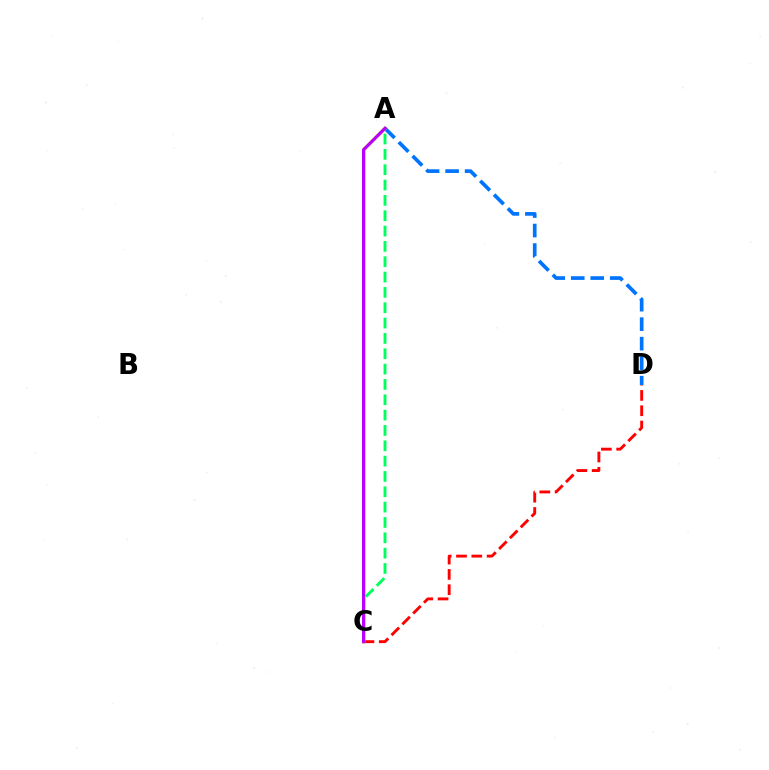{('C', 'D'): [{'color': '#ff0000', 'line_style': 'dashed', 'thickness': 2.08}], ('A', 'D'): [{'color': '#0074ff', 'line_style': 'dashed', 'thickness': 2.65}], ('A', 'C'): [{'color': '#d1ff00', 'line_style': 'solid', 'thickness': 2.38}, {'color': '#00ff5c', 'line_style': 'dashed', 'thickness': 2.08}, {'color': '#b900ff', 'line_style': 'solid', 'thickness': 2.3}]}